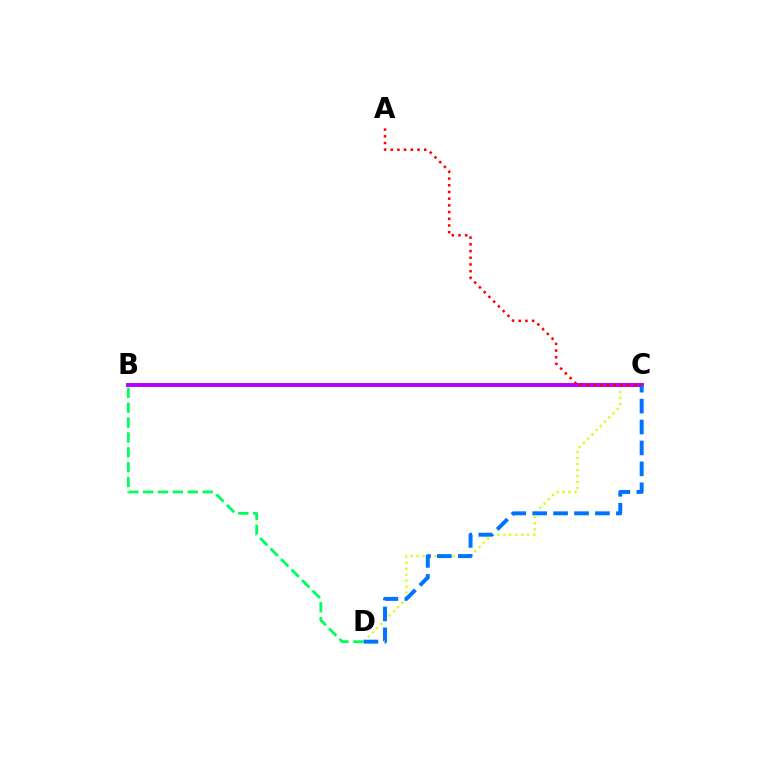{('C', 'D'): [{'color': '#d1ff00', 'line_style': 'dotted', 'thickness': 1.62}, {'color': '#0074ff', 'line_style': 'dashed', 'thickness': 2.84}], ('B', 'C'): [{'color': '#b900ff', 'line_style': 'solid', 'thickness': 2.85}], ('A', 'C'): [{'color': '#ff0000', 'line_style': 'dotted', 'thickness': 1.82}], ('B', 'D'): [{'color': '#00ff5c', 'line_style': 'dashed', 'thickness': 2.02}]}